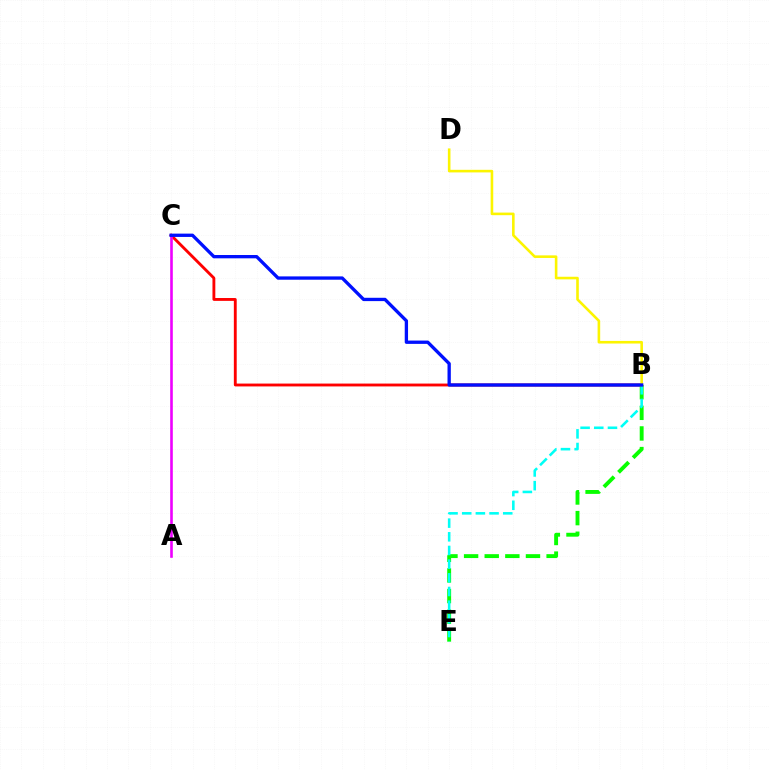{('B', 'C'): [{'color': '#ff0000', 'line_style': 'solid', 'thickness': 2.06}, {'color': '#0010ff', 'line_style': 'solid', 'thickness': 2.39}], ('B', 'E'): [{'color': '#08ff00', 'line_style': 'dashed', 'thickness': 2.8}, {'color': '#00fff6', 'line_style': 'dashed', 'thickness': 1.86}], ('A', 'C'): [{'color': '#ee00ff', 'line_style': 'solid', 'thickness': 1.88}], ('B', 'D'): [{'color': '#fcf500', 'line_style': 'solid', 'thickness': 1.87}]}